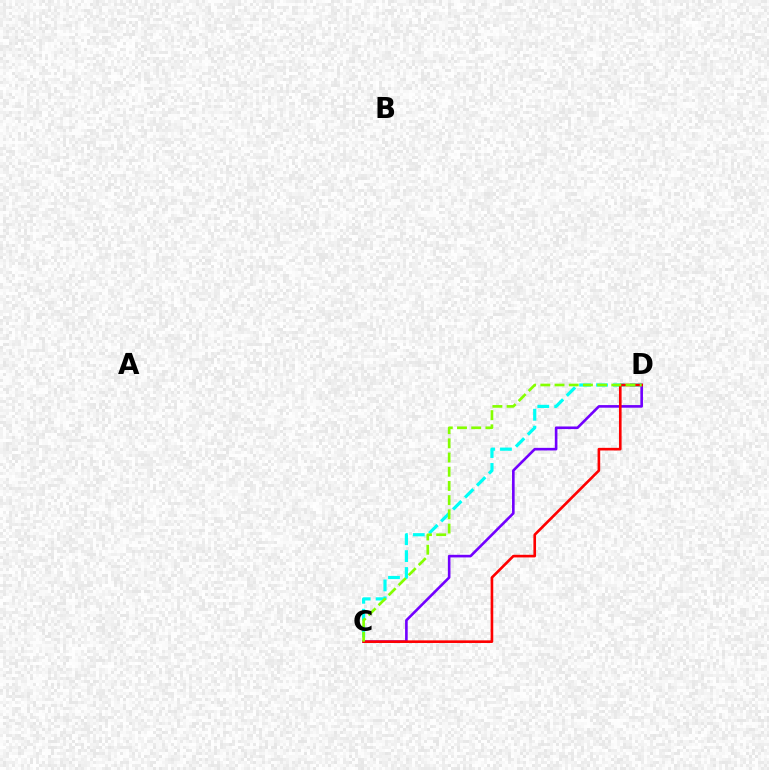{('C', 'D'): [{'color': '#7200ff', 'line_style': 'solid', 'thickness': 1.88}, {'color': '#00fff6', 'line_style': 'dashed', 'thickness': 2.29}, {'color': '#ff0000', 'line_style': 'solid', 'thickness': 1.89}, {'color': '#84ff00', 'line_style': 'dashed', 'thickness': 1.93}]}